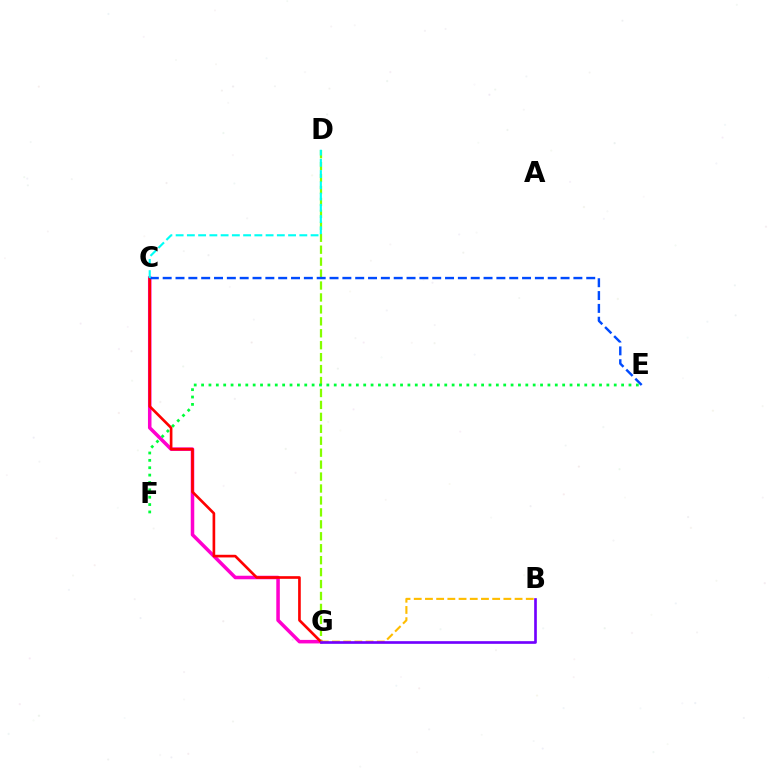{('C', 'G'): [{'color': '#ff00cf', 'line_style': 'solid', 'thickness': 2.54}, {'color': '#ff0000', 'line_style': 'solid', 'thickness': 1.91}], ('D', 'G'): [{'color': '#84ff00', 'line_style': 'dashed', 'thickness': 1.62}], ('B', 'G'): [{'color': '#ffbd00', 'line_style': 'dashed', 'thickness': 1.52}, {'color': '#7200ff', 'line_style': 'solid', 'thickness': 1.92}], ('C', 'E'): [{'color': '#004bff', 'line_style': 'dashed', 'thickness': 1.74}], ('E', 'F'): [{'color': '#00ff39', 'line_style': 'dotted', 'thickness': 2.0}], ('C', 'D'): [{'color': '#00fff6', 'line_style': 'dashed', 'thickness': 1.53}]}